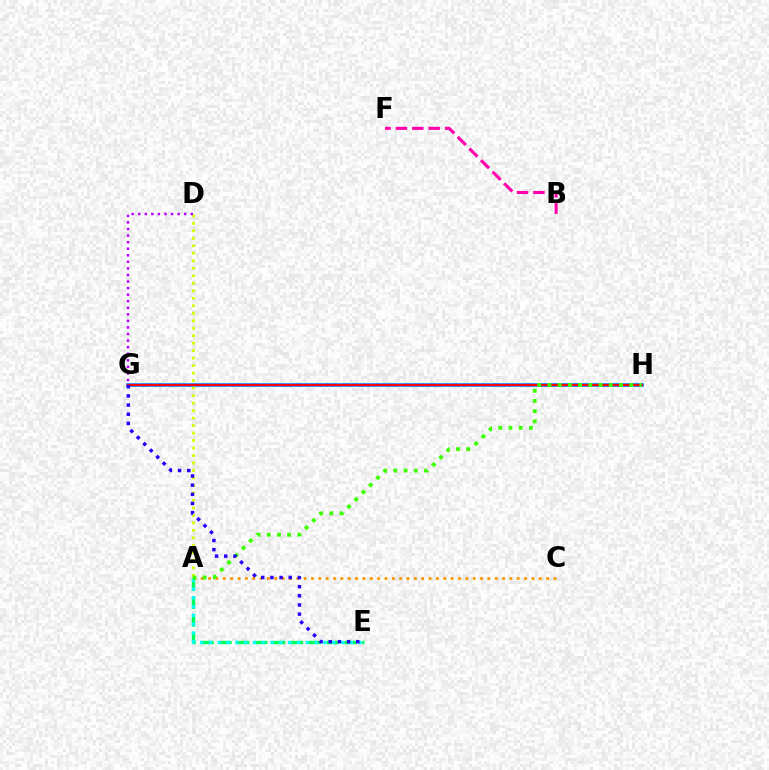{('A', 'E'): [{'color': '#00ff5c', 'line_style': 'dashed', 'thickness': 2.43}, {'color': '#00fff6', 'line_style': 'dotted', 'thickness': 2.39}], ('A', 'C'): [{'color': '#ff9400', 'line_style': 'dotted', 'thickness': 2.0}], ('G', 'H'): [{'color': '#0074ff', 'line_style': 'solid', 'thickness': 2.55}, {'color': '#ff0000', 'line_style': 'solid', 'thickness': 1.5}], ('A', 'D'): [{'color': '#d1ff00', 'line_style': 'dotted', 'thickness': 2.03}], ('B', 'F'): [{'color': '#ff00ac', 'line_style': 'dashed', 'thickness': 2.23}], ('D', 'G'): [{'color': '#b900ff', 'line_style': 'dotted', 'thickness': 1.78}], ('A', 'H'): [{'color': '#3dff00', 'line_style': 'dotted', 'thickness': 2.78}], ('E', 'G'): [{'color': '#2500ff', 'line_style': 'dotted', 'thickness': 2.49}]}